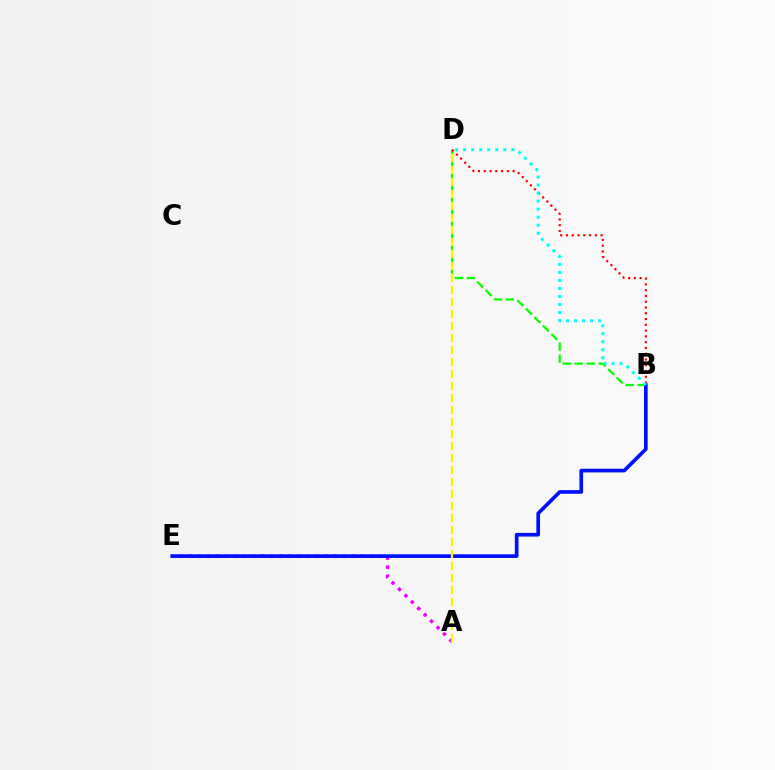{('B', 'D'): [{'color': '#08ff00', 'line_style': 'dashed', 'thickness': 1.63}, {'color': '#ff0000', 'line_style': 'dotted', 'thickness': 1.57}, {'color': '#00fff6', 'line_style': 'dotted', 'thickness': 2.18}], ('A', 'E'): [{'color': '#ee00ff', 'line_style': 'dotted', 'thickness': 2.46}], ('B', 'E'): [{'color': '#0010ff', 'line_style': 'solid', 'thickness': 2.64}], ('A', 'D'): [{'color': '#fcf500', 'line_style': 'dashed', 'thickness': 1.63}]}